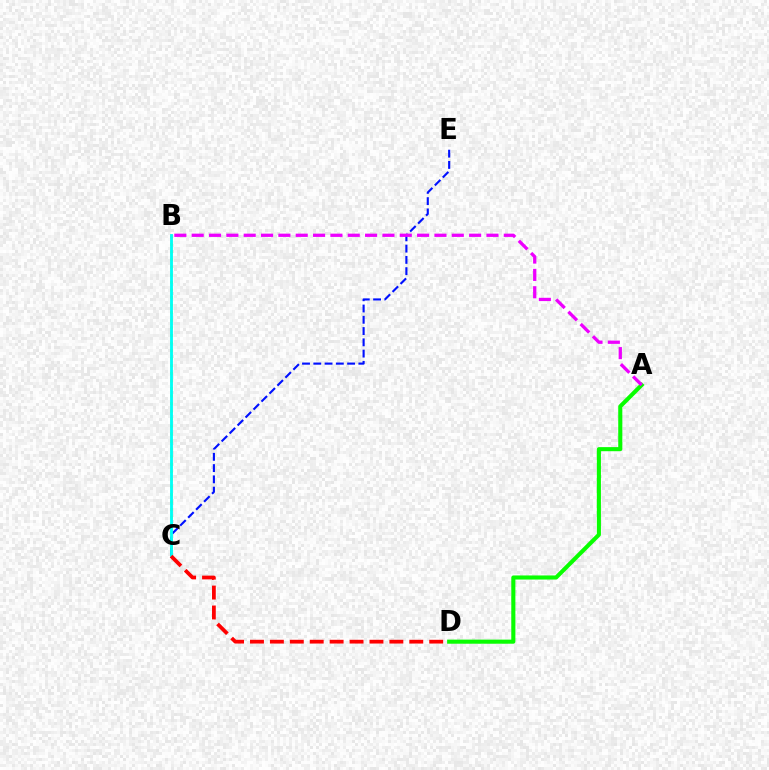{('B', 'C'): [{'color': '#fcf500', 'line_style': 'dotted', 'thickness': 2.06}, {'color': '#00fff6', 'line_style': 'solid', 'thickness': 2.04}], ('C', 'E'): [{'color': '#0010ff', 'line_style': 'dashed', 'thickness': 1.53}], ('A', 'D'): [{'color': '#08ff00', 'line_style': 'solid', 'thickness': 2.94}], ('A', 'B'): [{'color': '#ee00ff', 'line_style': 'dashed', 'thickness': 2.36}], ('C', 'D'): [{'color': '#ff0000', 'line_style': 'dashed', 'thickness': 2.71}]}